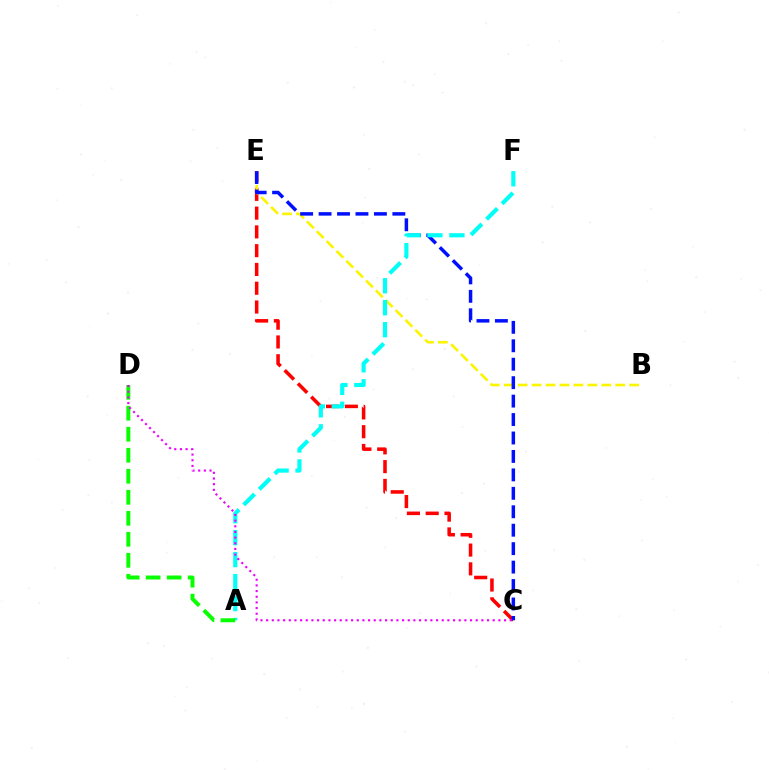{('C', 'E'): [{'color': '#ff0000', 'line_style': 'dashed', 'thickness': 2.55}, {'color': '#0010ff', 'line_style': 'dashed', 'thickness': 2.51}], ('B', 'E'): [{'color': '#fcf500', 'line_style': 'dashed', 'thickness': 1.89}], ('A', 'F'): [{'color': '#00fff6', 'line_style': 'dashed', 'thickness': 2.98}], ('A', 'D'): [{'color': '#08ff00', 'line_style': 'dashed', 'thickness': 2.85}], ('C', 'D'): [{'color': '#ee00ff', 'line_style': 'dotted', 'thickness': 1.54}]}